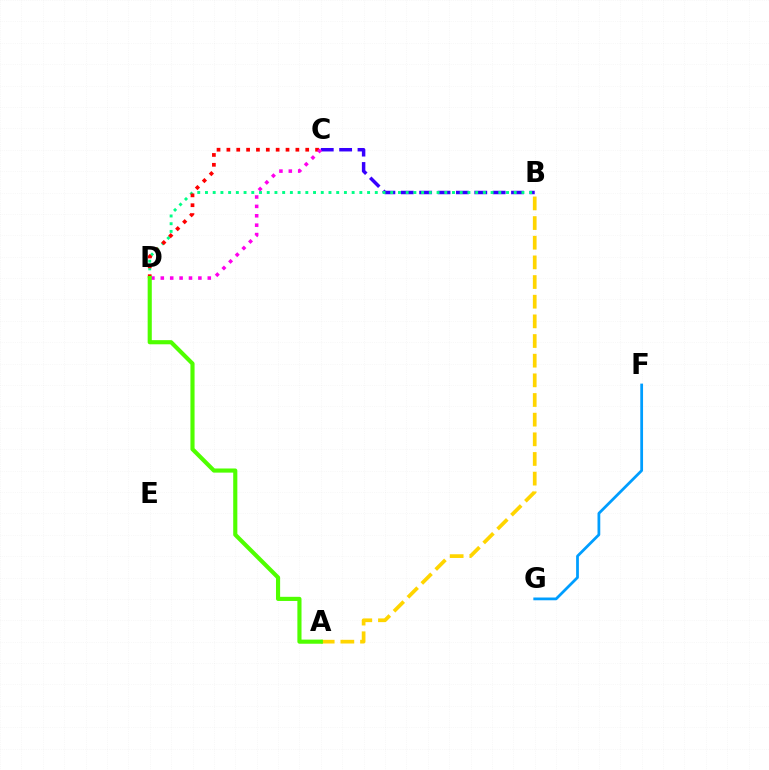{('B', 'C'): [{'color': '#3700ff', 'line_style': 'dashed', 'thickness': 2.5}], ('A', 'B'): [{'color': '#ffd500', 'line_style': 'dashed', 'thickness': 2.67}], ('B', 'D'): [{'color': '#00ff86', 'line_style': 'dotted', 'thickness': 2.1}], ('C', 'D'): [{'color': '#ff0000', 'line_style': 'dotted', 'thickness': 2.68}, {'color': '#ff00ed', 'line_style': 'dotted', 'thickness': 2.55}], ('F', 'G'): [{'color': '#009eff', 'line_style': 'solid', 'thickness': 1.99}], ('A', 'D'): [{'color': '#4fff00', 'line_style': 'solid', 'thickness': 2.98}]}